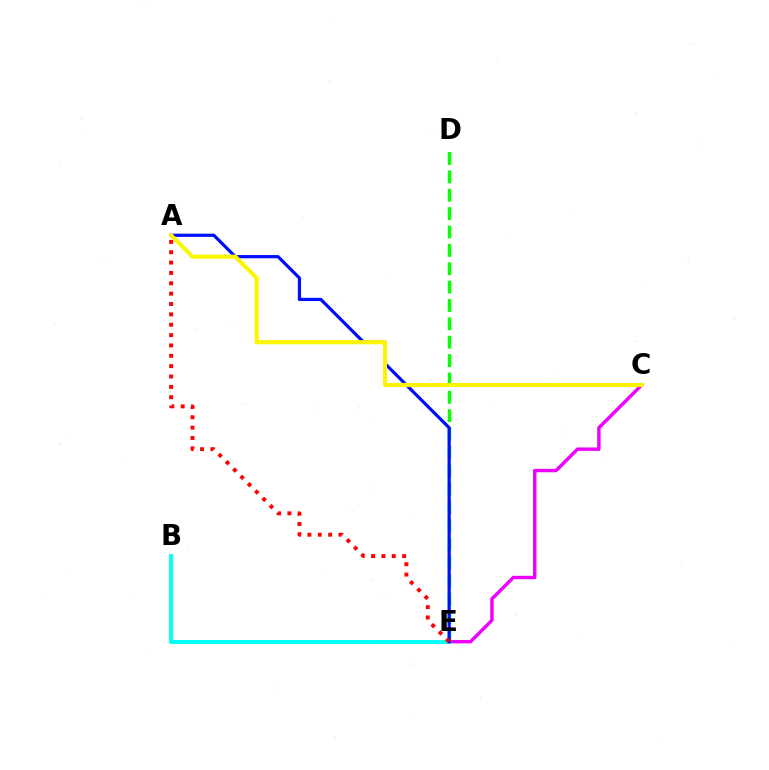{('C', 'E'): [{'color': '#ee00ff', 'line_style': 'solid', 'thickness': 2.45}], ('D', 'E'): [{'color': '#08ff00', 'line_style': 'dashed', 'thickness': 2.5}], ('B', 'E'): [{'color': '#00fff6', 'line_style': 'solid', 'thickness': 2.81}], ('A', 'E'): [{'color': '#0010ff', 'line_style': 'solid', 'thickness': 2.32}, {'color': '#ff0000', 'line_style': 'dotted', 'thickness': 2.81}], ('A', 'C'): [{'color': '#fcf500', 'line_style': 'solid', 'thickness': 2.96}]}